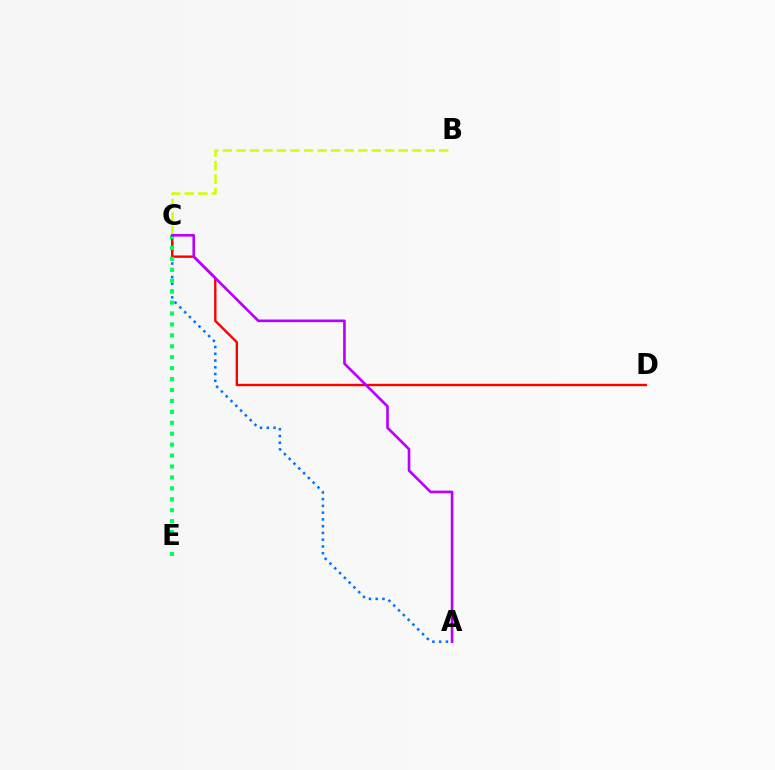{('A', 'C'): [{'color': '#0074ff', 'line_style': 'dotted', 'thickness': 1.84}, {'color': '#b900ff', 'line_style': 'solid', 'thickness': 1.9}], ('C', 'D'): [{'color': '#ff0000', 'line_style': 'solid', 'thickness': 1.72}], ('C', 'E'): [{'color': '#00ff5c', 'line_style': 'dotted', 'thickness': 2.97}], ('B', 'C'): [{'color': '#d1ff00', 'line_style': 'dashed', 'thickness': 1.84}]}